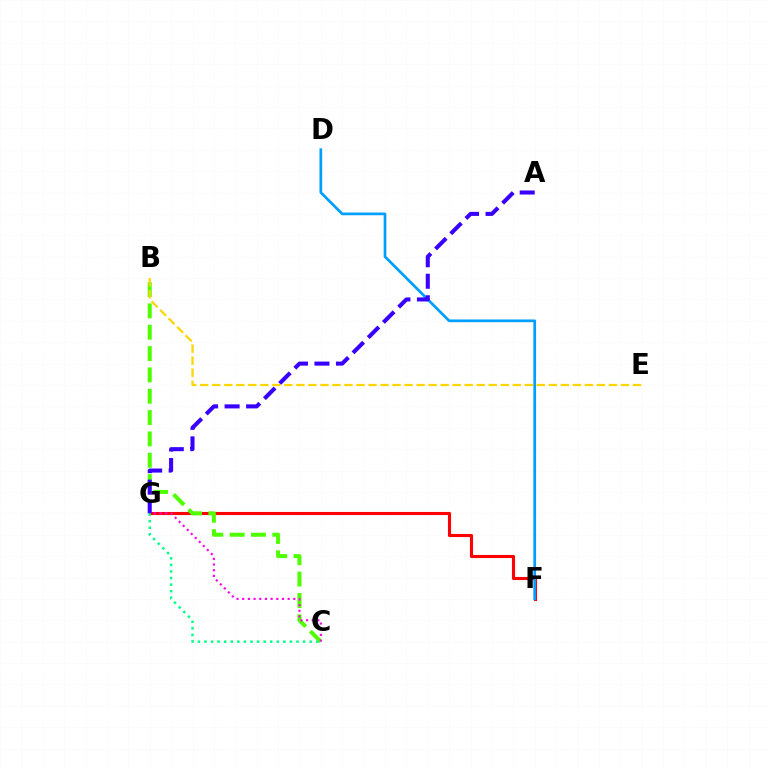{('F', 'G'): [{'color': '#ff0000', 'line_style': 'solid', 'thickness': 2.24}], ('D', 'F'): [{'color': '#009eff', 'line_style': 'solid', 'thickness': 1.96}], ('B', 'C'): [{'color': '#4fff00', 'line_style': 'dashed', 'thickness': 2.9}], ('C', 'G'): [{'color': '#ff00ed', 'line_style': 'dotted', 'thickness': 1.54}, {'color': '#00ff86', 'line_style': 'dotted', 'thickness': 1.79}], ('A', 'G'): [{'color': '#3700ff', 'line_style': 'dashed', 'thickness': 2.92}], ('B', 'E'): [{'color': '#ffd500', 'line_style': 'dashed', 'thickness': 1.63}]}